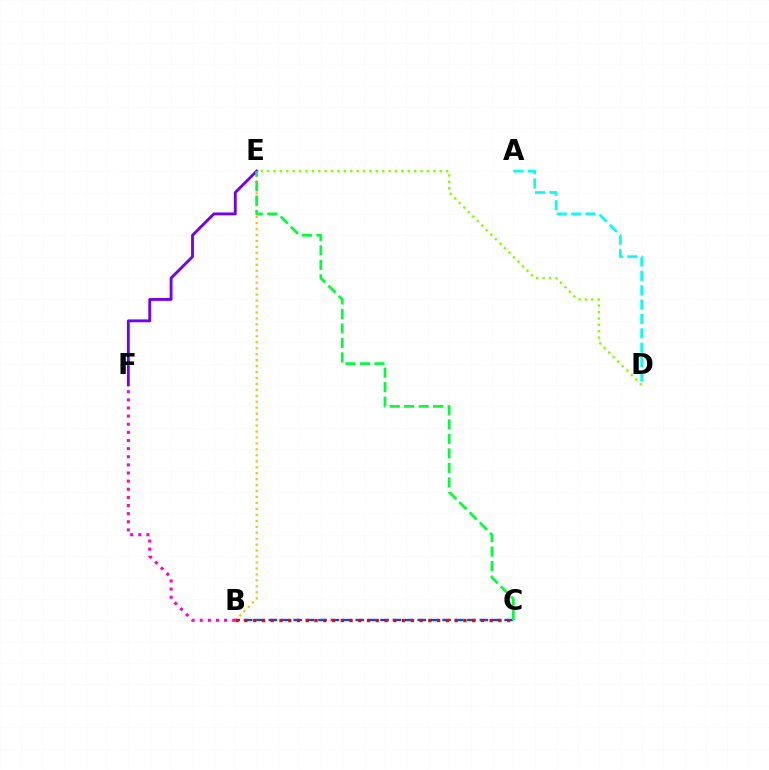{('B', 'C'): [{'color': '#004bff', 'line_style': 'dashed', 'thickness': 1.69}, {'color': '#ff0000', 'line_style': 'dotted', 'thickness': 2.38}], ('B', 'E'): [{'color': '#ffbd00', 'line_style': 'dotted', 'thickness': 1.62}], ('A', 'D'): [{'color': '#00fff6', 'line_style': 'dashed', 'thickness': 1.95}], ('D', 'E'): [{'color': '#84ff00', 'line_style': 'dotted', 'thickness': 1.74}], ('E', 'F'): [{'color': '#7200ff', 'line_style': 'solid', 'thickness': 2.05}], ('C', 'E'): [{'color': '#00ff39', 'line_style': 'dashed', 'thickness': 1.97}], ('B', 'F'): [{'color': '#ff00cf', 'line_style': 'dotted', 'thickness': 2.21}]}